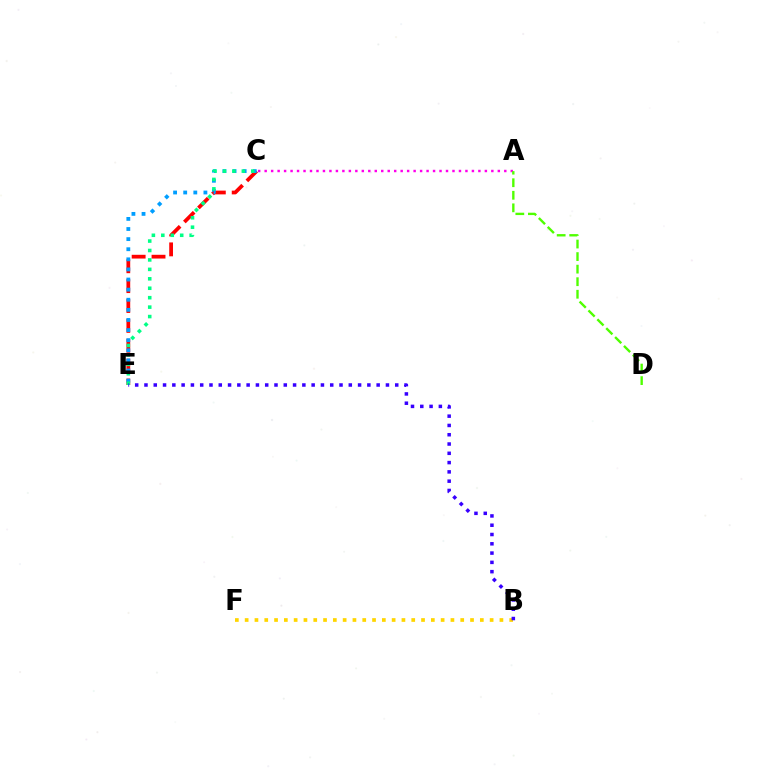{('C', 'E'): [{'color': '#ff0000', 'line_style': 'dashed', 'thickness': 2.7}, {'color': '#009eff', 'line_style': 'dotted', 'thickness': 2.75}, {'color': '#00ff86', 'line_style': 'dotted', 'thickness': 2.56}], ('B', 'F'): [{'color': '#ffd500', 'line_style': 'dotted', 'thickness': 2.66}], ('A', 'C'): [{'color': '#ff00ed', 'line_style': 'dotted', 'thickness': 1.76}], ('B', 'E'): [{'color': '#3700ff', 'line_style': 'dotted', 'thickness': 2.52}], ('A', 'D'): [{'color': '#4fff00', 'line_style': 'dashed', 'thickness': 1.7}]}